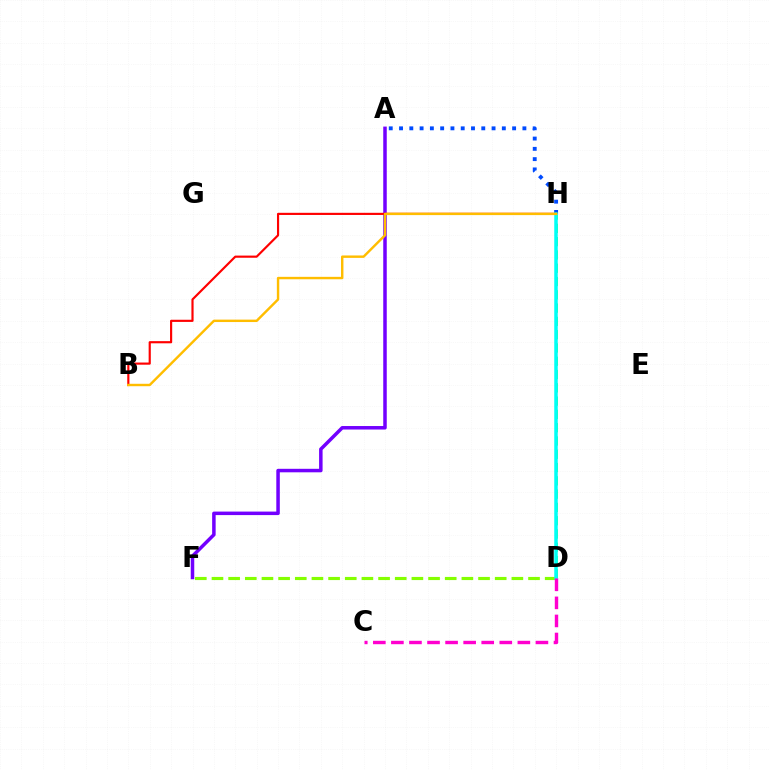{('A', 'H'): [{'color': '#004bff', 'line_style': 'dotted', 'thickness': 2.79}], ('D', 'F'): [{'color': '#84ff00', 'line_style': 'dashed', 'thickness': 2.26}], ('A', 'F'): [{'color': '#7200ff', 'line_style': 'solid', 'thickness': 2.52}], ('D', 'H'): [{'color': '#00ff39', 'line_style': 'dashed', 'thickness': 1.81}, {'color': '#00fff6', 'line_style': 'solid', 'thickness': 2.52}], ('B', 'H'): [{'color': '#ff0000', 'line_style': 'solid', 'thickness': 1.56}, {'color': '#ffbd00', 'line_style': 'solid', 'thickness': 1.74}], ('C', 'D'): [{'color': '#ff00cf', 'line_style': 'dashed', 'thickness': 2.45}]}